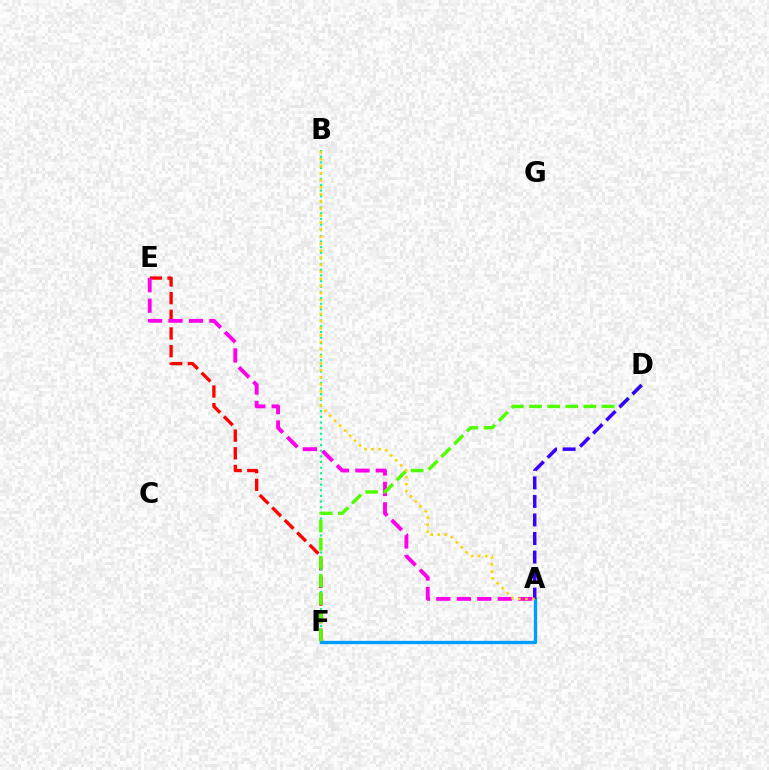{('E', 'F'): [{'color': '#ff0000', 'line_style': 'dashed', 'thickness': 2.4}], ('A', 'F'): [{'color': '#009eff', 'line_style': 'solid', 'thickness': 2.4}], ('A', 'E'): [{'color': '#ff00ed', 'line_style': 'dashed', 'thickness': 2.78}], ('B', 'F'): [{'color': '#00ff86', 'line_style': 'dotted', 'thickness': 1.54}], ('D', 'F'): [{'color': '#4fff00', 'line_style': 'dashed', 'thickness': 2.46}], ('A', 'D'): [{'color': '#3700ff', 'line_style': 'dashed', 'thickness': 2.52}], ('A', 'B'): [{'color': '#ffd500', 'line_style': 'dotted', 'thickness': 1.91}]}